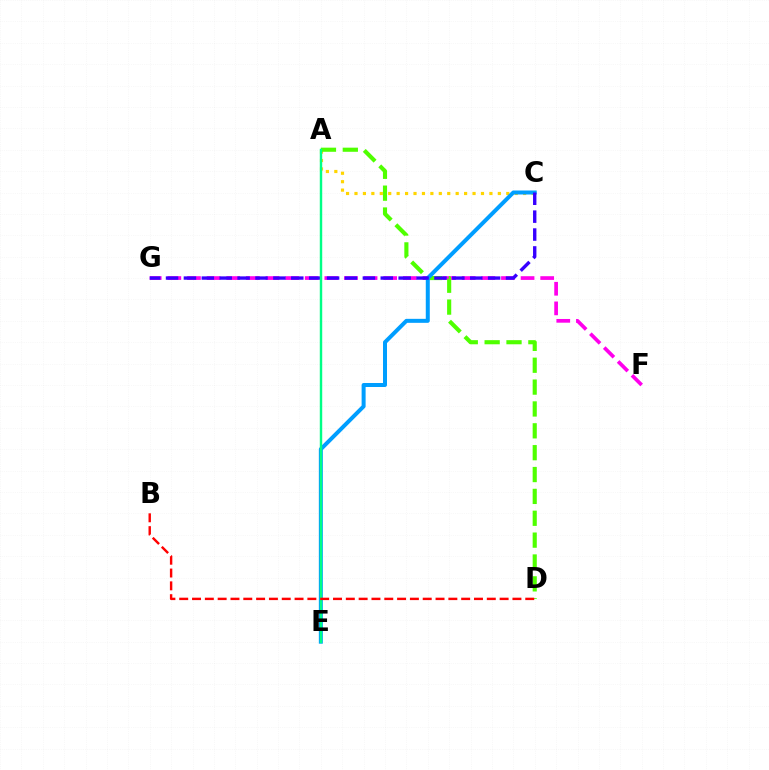{('F', 'G'): [{'color': '#ff00ed', 'line_style': 'dashed', 'thickness': 2.67}], ('A', 'C'): [{'color': '#ffd500', 'line_style': 'dotted', 'thickness': 2.29}], ('A', 'D'): [{'color': '#4fff00', 'line_style': 'dashed', 'thickness': 2.97}], ('C', 'E'): [{'color': '#009eff', 'line_style': 'solid', 'thickness': 2.88}], ('C', 'G'): [{'color': '#3700ff', 'line_style': 'dashed', 'thickness': 2.43}], ('A', 'E'): [{'color': '#00ff86', 'line_style': 'solid', 'thickness': 1.75}], ('B', 'D'): [{'color': '#ff0000', 'line_style': 'dashed', 'thickness': 1.74}]}